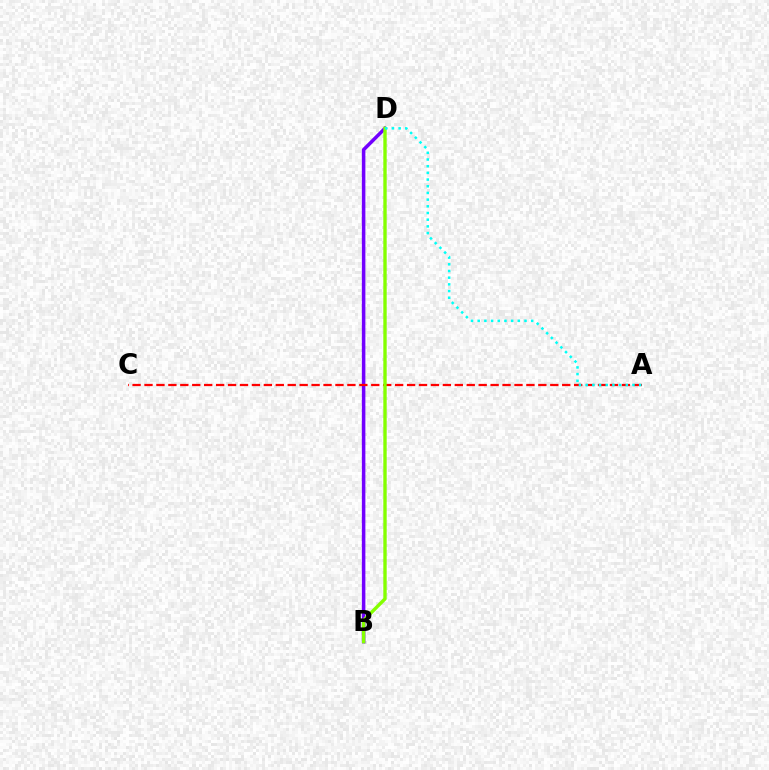{('B', 'D'): [{'color': '#7200ff', 'line_style': 'solid', 'thickness': 2.53}, {'color': '#84ff00', 'line_style': 'solid', 'thickness': 2.43}], ('A', 'C'): [{'color': '#ff0000', 'line_style': 'dashed', 'thickness': 1.62}], ('A', 'D'): [{'color': '#00fff6', 'line_style': 'dotted', 'thickness': 1.82}]}